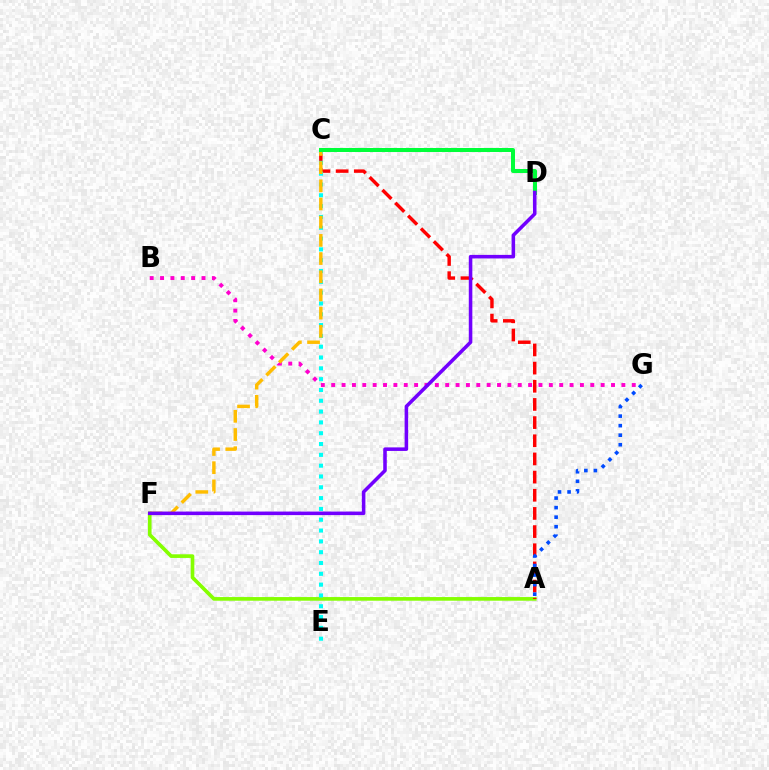{('B', 'G'): [{'color': '#ff00cf', 'line_style': 'dotted', 'thickness': 2.82}], ('A', 'F'): [{'color': '#84ff00', 'line_style': 'solid', 'thickness': 2.63}], ('A', 'C'): [{'color': '#ff0000', 'line_style': 'dashed', 'thickness': 2.47}], ('C', 'E'): [{'color': '#00fff6', 'line_style': 'dotted', 'thickness': 2.94}], ('C', 'F'): [{'color': '#ffbd00', 'line_style': 'dashed', 'thickness': 2.47}], ('C', 'D'): [{'color': '#00ff39', 'line_style': 'solid', 'thickness': 2.87}], ('A', 'G'): [{'color': '#004bff', 'line_style': 'dotted', 'thickness': 2.59}], ('D', 'F'): [{'color': '#7200ff', 'line_style': 'solid', 'thickness': 2.56}]}